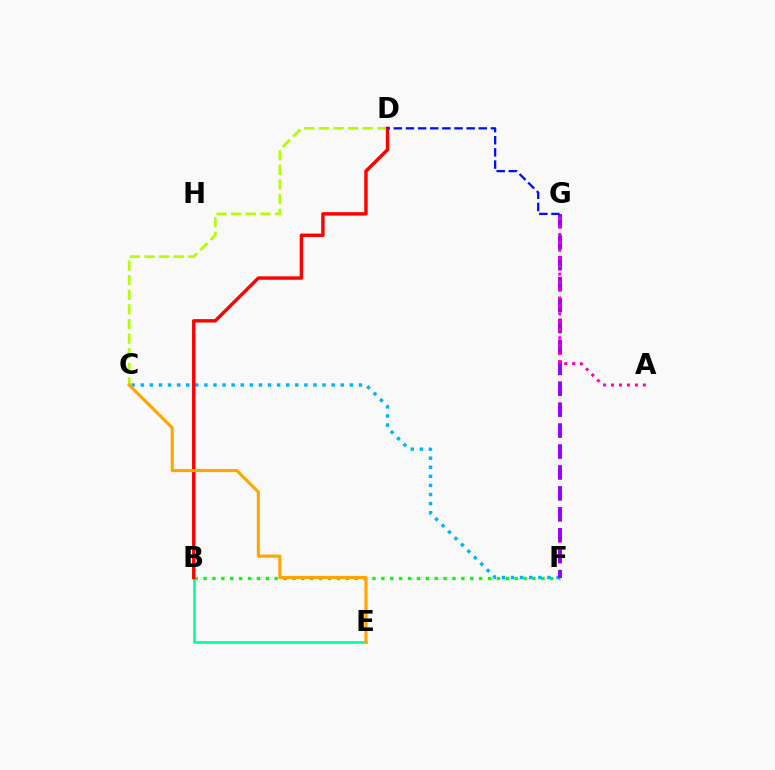{('B', 'F'): [{'color': '#08ff00', 'line_style': 'dotted', 'thickness': 2.42}], ('C', 'F'): [{'color': '#00b5ff', 'line_style': 'dotted', 'thickness': 2.47}], ('B', 'E'): [{'color': '#00ff9d', 'line_style': 'solid', 'thickness': 1.91}], ('C', 'D'): [{'color': '#b3ff00', 'line_style': 'dashed', 'thickness': 1.99}], ('B', 'D'): [{'color': '#ff0000', 'line_style': 'solid', 'thickness': 2.45}], ('F', 'G'): [{'color': '#9b00ff', 'line_style': 'dashed', 'thickness': 2.84}], ('D', 'G'): [{'color': '#0010ff', 'line_style': 'dashed', 'thickness': 1.65}], ('A', 'G'): [{'color': '#ff00bd', 'line_style': 'dotted', 'thickness': 2.16}], ('C', 'E'): [{'color': '#ffa500', 'line_style': 'solid', 'thickness': 2.24}]}